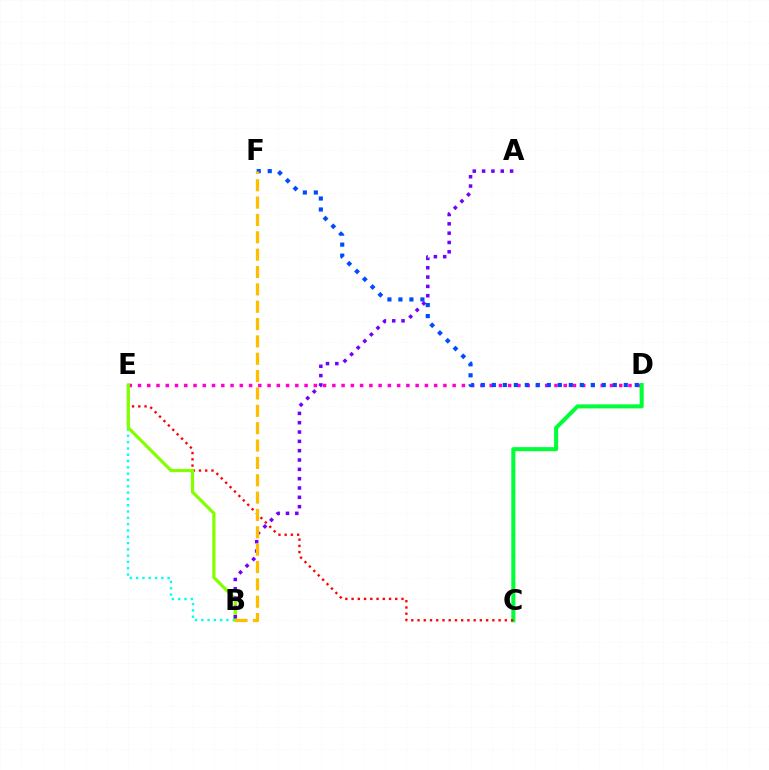{('D', 'E'): [{'color': '#ff00cf', 'line_style': 'dotted', 'thickness': 2.51}], ('D', 'F'): [{'color': '#004bff', 'line_style': 'dotted', 'thickness': 2.99}], ('C', 'D'): [{'color': '#00ff39', 'line_style': 'solid', 'thickness': 2.92}], ('C', 'E'): [{'color': '#ff0000', 'line_style': 'dotted', 'thickness': 1.69}], ('B', 'E'): [{'color': '#00fff6', 'line_style': 'dotted', 'thickness': 1.71}, {'color': '#84ff00', 'line_style': 'solid', 'thickness': 2.32}], ('A', 'B'): [{'color': '#7200ff', 'line_style': 'dotted', 'thickness': 2.53}], ('B', 'F'): [{'color': '#ffbd00', 'line_style': 'dashed', 'thickness': 2.36}]}